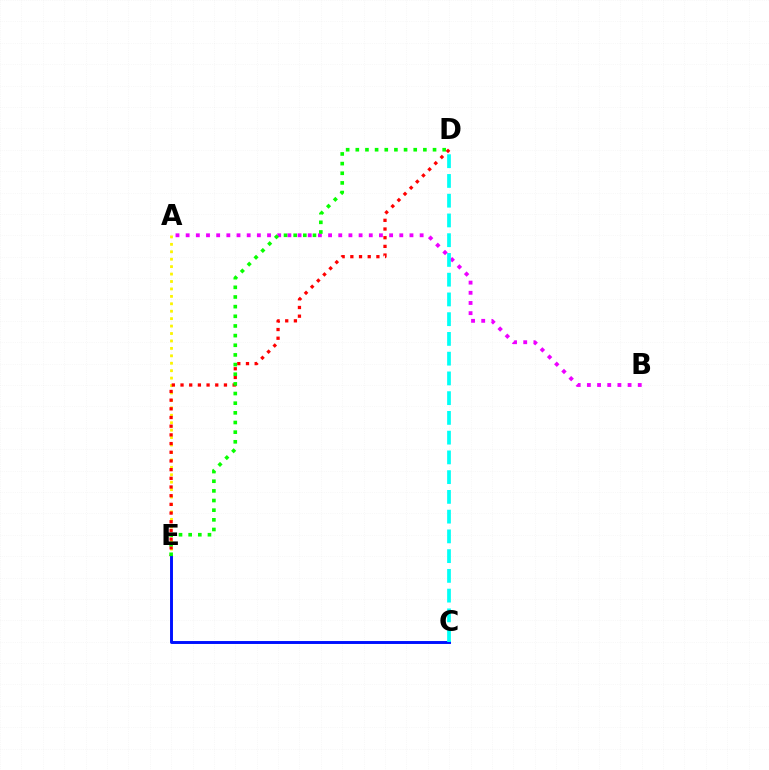{('A', 'B'): [{'color': '#ee00ff', 'line_style': 'dotted', 'thickness': 2.76}], ('A', 'E'): [{'color': '#fcf500', 'line_style': 'dotted', 'thickness': 2.02}], ('D', 'E'): [{'color': '#ff0000', 'line_style': 'dotted', 'thickness': 2.36}, {'color': '#08ff00', 'line_style': 'dotted', 'thickness': 2.62}], ('C', 'E'): [{'color': '#0010ff', 'line_style': 'solid', 'thickness': 2.11}], ('C', 'D'): [{'color': '#00fff6', 'line_style': 'dashed', 'thickness': 2.68}]}